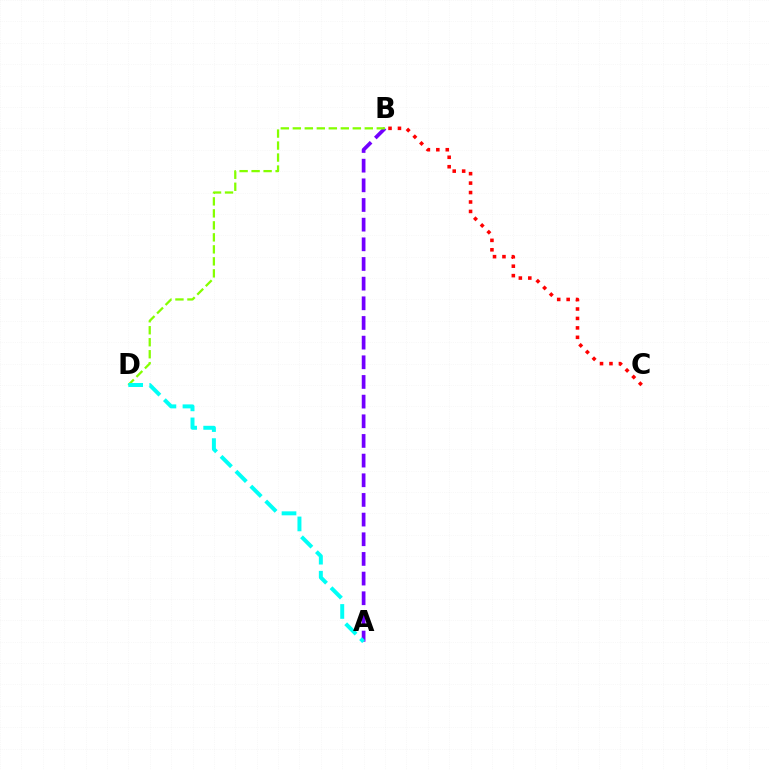{('B', 'C'): [{'color': '#ff0000', 'line_style': 'dotted', 'thickness': 2.57}], ('A', 'B'): [{'color': '#7200ff', 'line_style': 'dashed', 'thickness': 2.67}], ('B', 'D'): [{'color': '#84ff00', 'line_style': 'dashed', 'thickness': 1.63}], ('A', 'D'): [{'color': '#00fff6', 'line_style': 'dashed', 'thickness': 2.86}]}